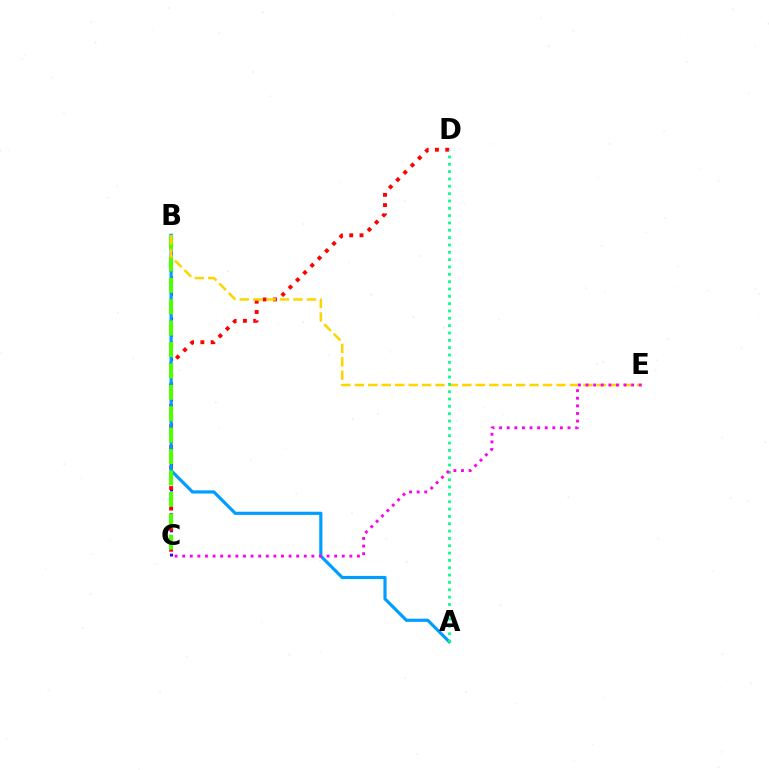{('B', 'C'): [{'color': '#3700ff', 'line_style': 'dotted', 'thickness': 2.22}, {'color': '#4fff00', 'line_style': 'dashed', 'thickness': 2.91}], ('C', 'D'): [{'color': '#ff0000', 'line_style': 'dotted', 'thickness': 2.79}], ('A', 'B'): [{'color': '#009eff', 'line_style': 'solid', 'thickness': 2.29}], ('B', 'E'): [{'color': '#ffd500', 'line_style': 'dashed', 'thickness': 1.83}], ('A', 'D'): [{'color': '#00ff86', 'line_style': 'dotted', 'thickness': 1.99}], ('C', 'E'): [{'color': '#ff00ed', 'line_style': 'dotted', 'thickness': 2.06}]}